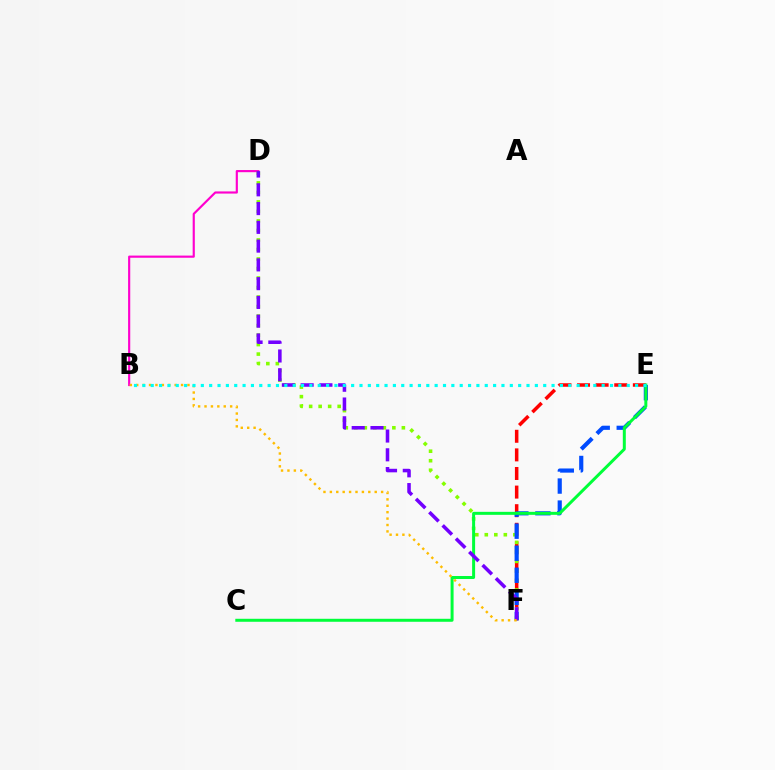{('E', 'F'): [{'color': '#ff0000', 'line_style': 'dashed', 'thickness': 2.53}, {'color': '#004bff', 'line_style': 'dashed', 'thickness': 2.99}], ('B', 'D'): [{'color': '#ff00cf', 'line_style': 'solid', 'thickness': 1.55}], ('D', 'F'): [{'color': '#84ff00', 'line_style': 'dotted', 'thickness': 2.58}, {'color': '#7200ff', 'line_style': 'dashed', 'thickness': 2.55}], ('C', 'E'): [{'color': '#00ff39', 'line_style': 'solid', 'thickness': 2.15}], ('B', 'F'): [{'color': '#ffbd00', 'line_style': 'dotted', 'thickness': 1.74}], ('B', 'E'): [{'color': '#00fff6', 'line_style': 'dotted', 'thickness': 2.27}]}